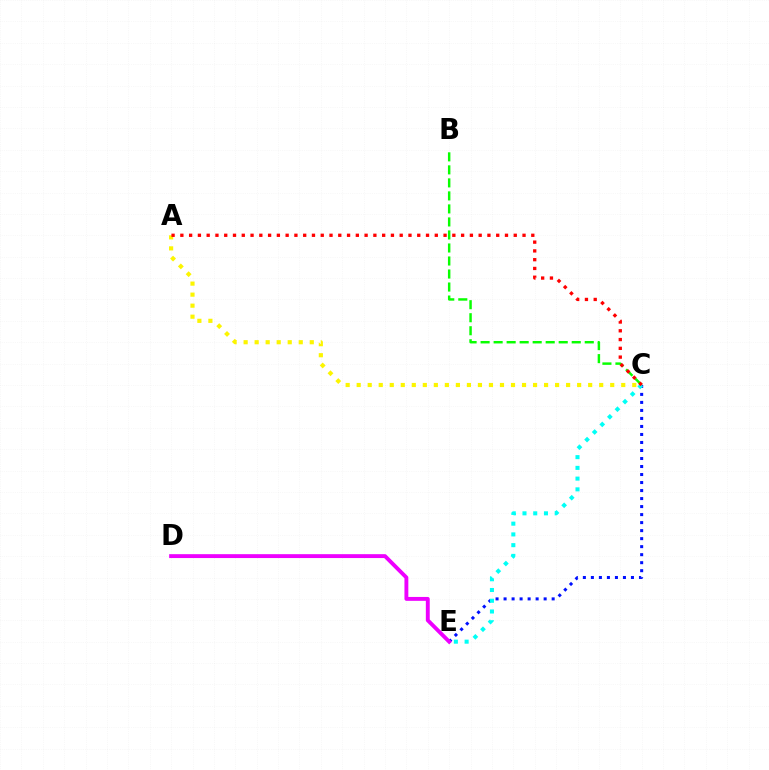{('A', 'C'): [{'color': '#fcf500', 'line_style': 'dotted', 'thickness': 3.0}, {'color': '#ff0000', 'line_style': 'dotted', 'thickness': 2.38}], ('B', 'C'): [{'color': '#08ff00', 'line_style': 'dashed', 'thickness': 1.77}], ('C', 'E'): [{'color': '#0010ff', 'line_style': 'dotted', 'thickness': 2.18}, {'color': '#00fff6', 'line_style': 'dotted', 'thickness': 2.92}], ('D', 'E'): [{'color': '#ee00ff', 'line_style': 'solid', 'thickness': 2.8}]}